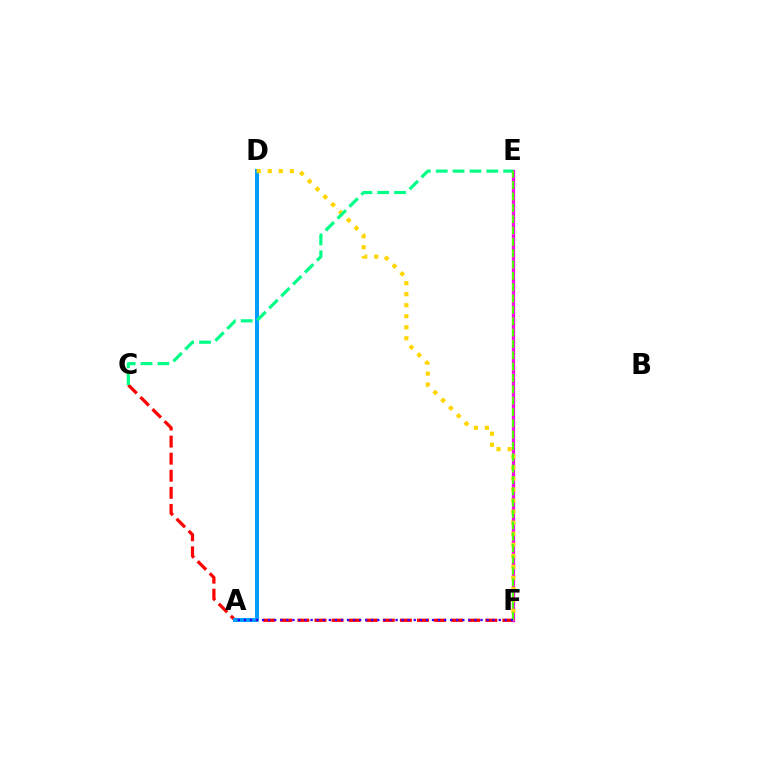{('C', 'F'): [{'color': '#ff0000', 'line_style': 'dashed', 'thickness': 2.32}], ('A', 'D'): [{'color': '#009eff', 'line_style': 'solid', 'thickness': 2.89}], ('E', 'F'): [{'color': '#ff00ed', 'line_style': 'solid', 'thickness': 2.32}, {'color': '#4fff00', 'line_style': 'dashed', 'thickness': 1.54}], ('D', 'F'): [{'color': '#ffd500', 'line_style': 'dotted', 'thickness': 3.0}], ('C', 'E'): [{'color': '#00ff86', 'line_style': 'dashed', 'thickness': 2.29}], ('A', 'F'): [{'color': '#3700ff', 'line_style': 'dotted', 'thickness': 1.65}]}